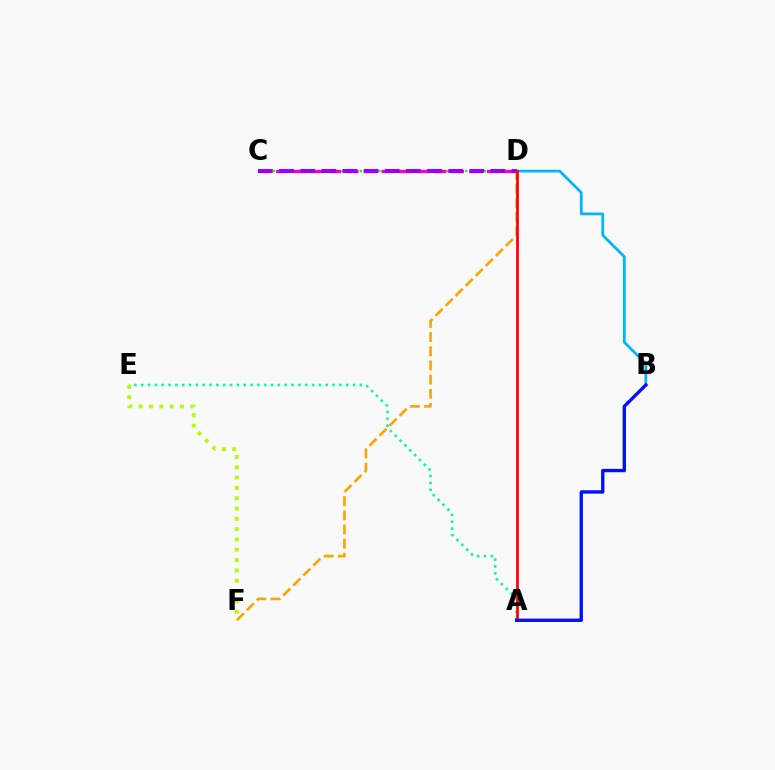{('C', 'D'): [{'color': '#08ff00', 'line_style': 'dotted', 'thickness': 1.68}, {'color': '#ff00bd', 'line_style': 'dashed', 'thickness': 2.39}, {'color': '#9b00ff', 'line_style': 'dashed', 'thickness': 2.87}], ('A', 'E'): [{'color': '#00ff9d', 'line_style': 'dotted', 'thickness': 1.86}], ('B', 'D'): [{'color': '#00b5ff', 'line_style': 'solid', 'thickness': 1.96}], ('D', 'F'): [{'color': '#ffa500', 'line_style': 'dashed', 'thickness': 1.92}], ('E', 'F'): [{'color': '#b3ff00', 'line_style': 'dotted', 'thickness': 2.8}], ('A', 'D'): [{'color': '#ff0000', 'line_style': 'solid', 'thickness': 1.97}], ('A', 'B'): [{'color': '#0010ff', 'line_style': 'solid', 'thickness': 2.41}]}